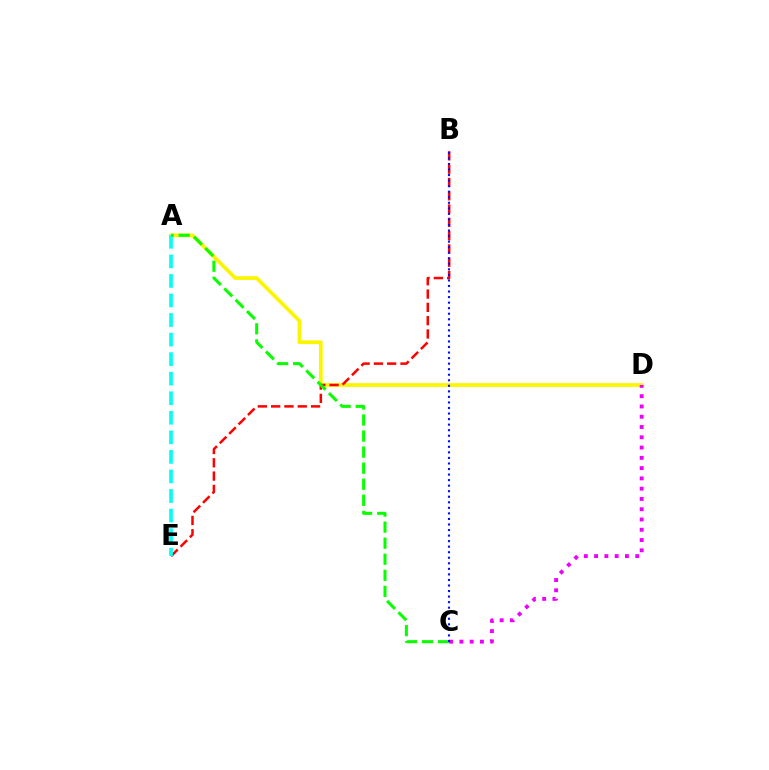{('A', 'D'): [{'color': '#fcf500', 'line_style': 'solid', 'thickness': 2.68}], ('B', 'E'): [{'color': '#ff0000', 'line_style': 'dashed', 'thickness': 1.81}], ('A', 'E'): [{'color': '#00fff6', 'line_style': 'dashed', 'thickness': 2.66}], ('C', 'D'): [{'color': '#ee00ff', 'line_style': 'dotted', 'thickness': 2.79}], ('A', 'C'): [{'color': '#08ff00', 'line_style': 'dashed', 'thickness': 2.18}], ('B', 'C'): [{'color': '#0010ff', 'line_style': 'dotted', 'thickness': 1.51}]}